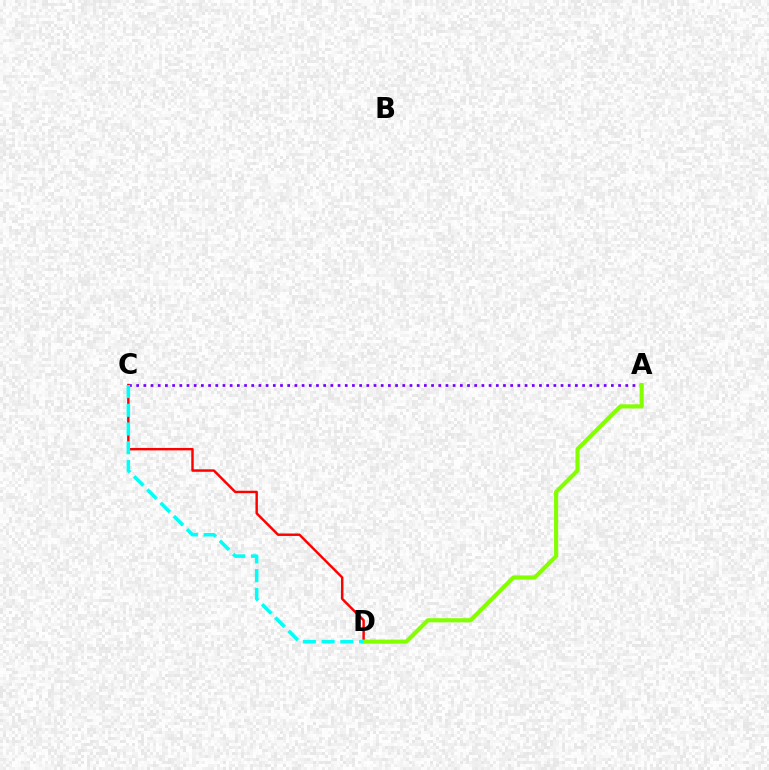{('A', 'C'): [{'color': '#7200ff', 'line_style': 'dotted', 'thickness': 1.95}], ('C', 'D'): [{'color': '#ff0000', 'line_style': 'solid', 'thickness': 1.76}, {'color': '#00fff6', 'line_style': 'dashed', 'thickness': 2.55}], ('A', 'D'): [{'color': '#84ff00', 'line_style': 'solid', 'thickness': 2.98}]}